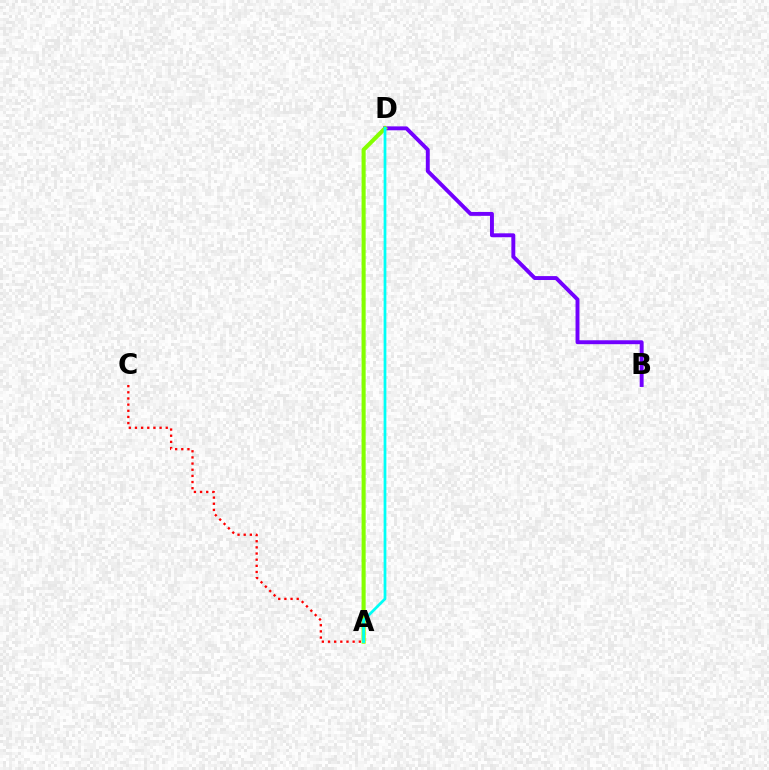{('B', 'D'): [{'color': '#7200ff', 'line_style': 'solid', 'thickness': 2.82}], ('A', 'D'): [{'color': '#84ff00', 'line_style': 'solid', 'thickness': 2.94}, {'color': '#00fff6', 'line_style': 'solid', 'thickness': 1.97}], ('A', 'C'): [{'color': '#ff0000', 'line_style': 'dotted', 'thickness': 1.67}]}